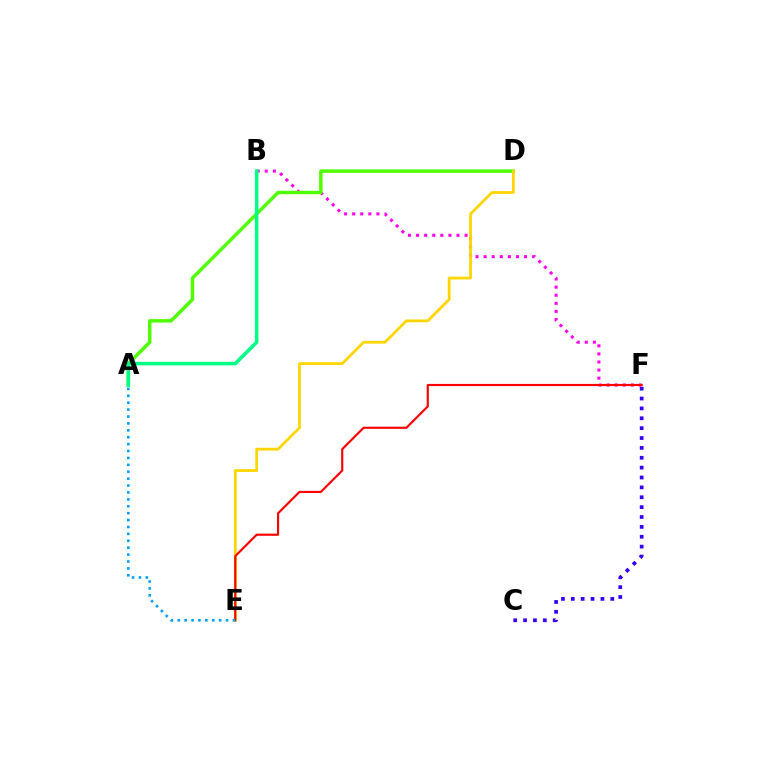{('B', 'F'): [{'color': '#ff00ed', 'line_style': 'dotted', 'thickness': 2.2}], ('A', 'D'): [{'color': '#4fff00', 'line_style': 'solid', 'thickness': 2.48}], ('D', 'E'): [{'color': '#ffd500', 'line_style': 'solid', 'thickness': 2.01}], ('E', 'F'): [{'color': '#ff0000', 'line_style': 'solid', 'thickness': 1.55}], ('C', 'F'): [{'color': '#3700ff', 'line_style': 'dotted', 'thickness': 2.68}], ('A', 'E'): [{'color': '#009eff', 'line_style': 'dotted', 'thickness': 1.88}], ('A', 'B'): [{'color': '#00ff86', 'line_style': 'solid', 'thickness': 2.55}]}